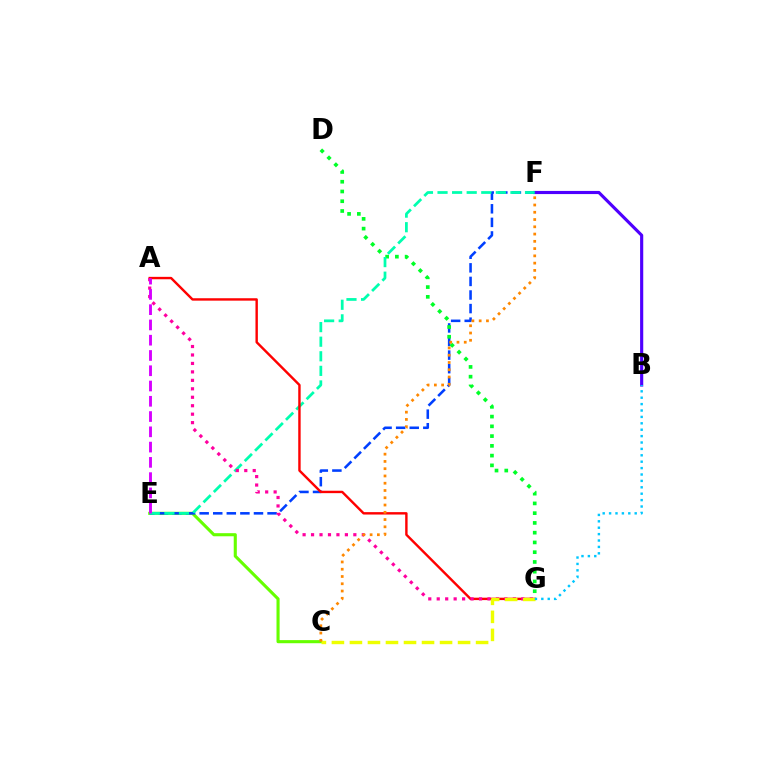{('B', 'F'): [{'color': '#4f00ff', 'line_style': 'solid', 'thickness': 2.26}], ('C', 'E'): [{'color': '#66ff00', 'line_style': 'solid', 'thickness': 2.23}], ('E', 'F'): [{'color': '#003fff', 'line_style': 'dashed', 'thickness': 1.85}, {'color': '#00ffaf', 'line_style': 'dashed', 'thickness': 1.98}], ('D', 'G'): [{'color': '#00ff27', 'line_style': 'dotted', 'thickness': 2.65}], ('A', 'G'): [{'color': '#ff0000', 'line_style': 'solid', 'thickness': 1.74}, {'color': '#ff00a0', 'line_style': 'dotted', 'thickness': 2.3}], ('C', 'G'): [{'color': '#eeff00', 'line_style': 'dashed', 'thickness': 2.45}], ('B', 'G'): [{'color': '#00c7ff', 'line_style': 'dotted', 'thickness': 1.74}], ('C', 'F'): [{'color': '#ff8800', 'line_style': 'dotted', 'thickness': 1.97}], ('A', 'E'): [{'color': '#d600ff', 'line_style': 'dashed', 'thickness': 2.07}]}